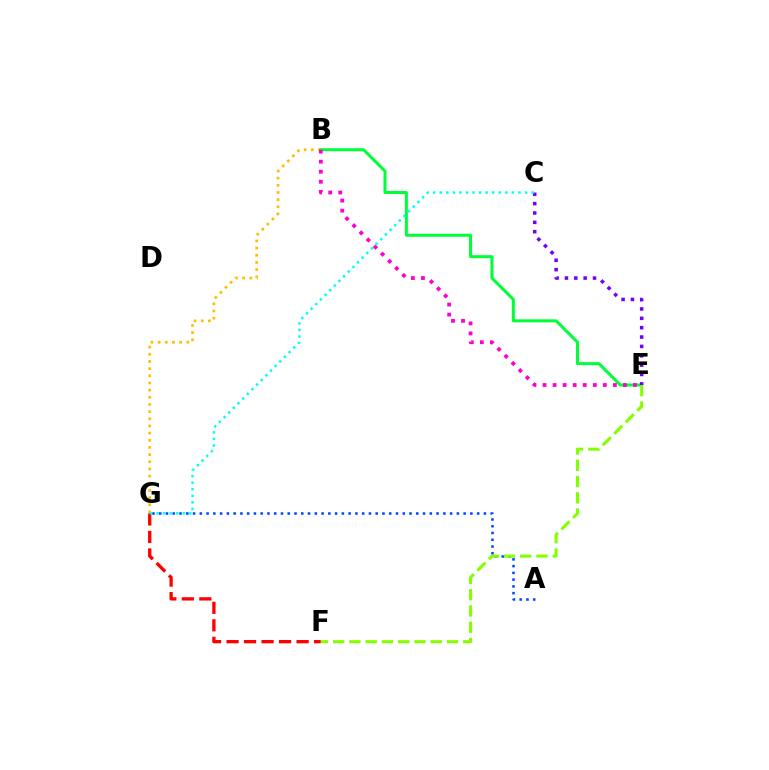{('B', 'G'): [{'color': '#ffbd00', 'line_style': 'dotted', 'thickness': 1.95}], ('A', 'G'): [{'color': '#004bff', 'line_style': 'dotted', 'thickness': 1.84}], ('B', 'E'): [{'color': '#00ff39', 'line_style': 'solid', 'thickness': 2.17}, {'color': '#ff00cf', 'line_style': 'dotted', 'thickness': 2.73}], ('F', 'G'): [{'color': '#ff0000', 'line_style': 'dashed', 'thickness': 2.38}], ('E', 'F'): [{'color': '#84ff00', 'line_style': 'dashed', 'thickness': 2.21}], ('C', 'E'): [{'color': '#7200ff', 'line_style': 'dotted', 'thickness': 2.54}], ('C', 'G'): [{'color': '#00fff6', 'line_style': 'dotted', 'thickness': 1.78}]}